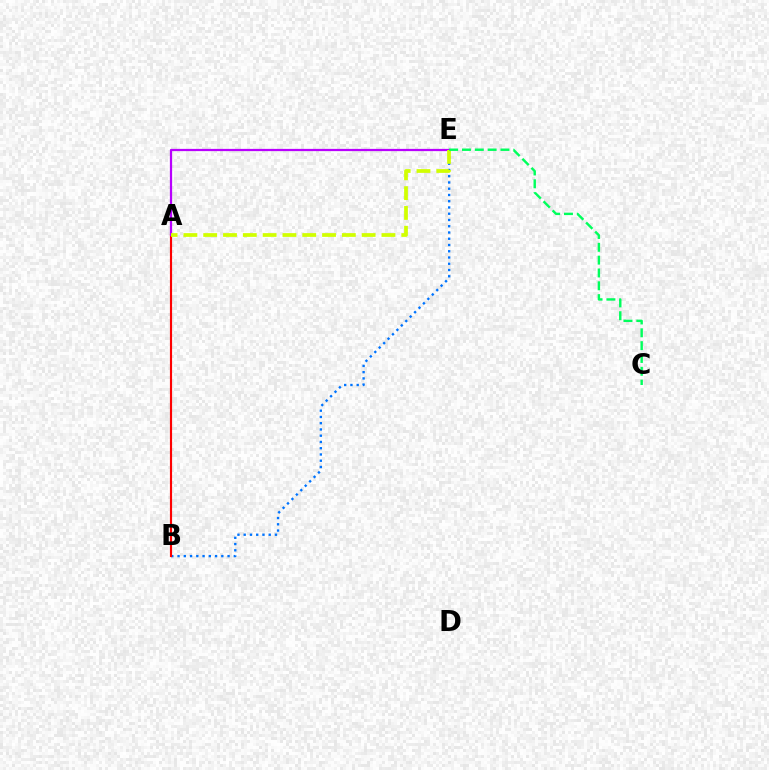{('B', 'E'): [{'color': '#0074ff', 'line_style': 'dotted', 'thickness': 1.7}], ('A', 'B'): [{'color': '#ff0000', 'line_style': 'solid', 'thickness': 1.55}], ('A', 'E'): [{'color': '#b900ff', 'line_style': 'solid', 'thickness': 1.61}, {'color': '#d1ff00', 'line_style': 'dashed', 'thickness': 2.69}], ('C', 'E'): [{'color': '#00ff5c', 'line_style': 'dashed', 'thickness': 1.74}]}